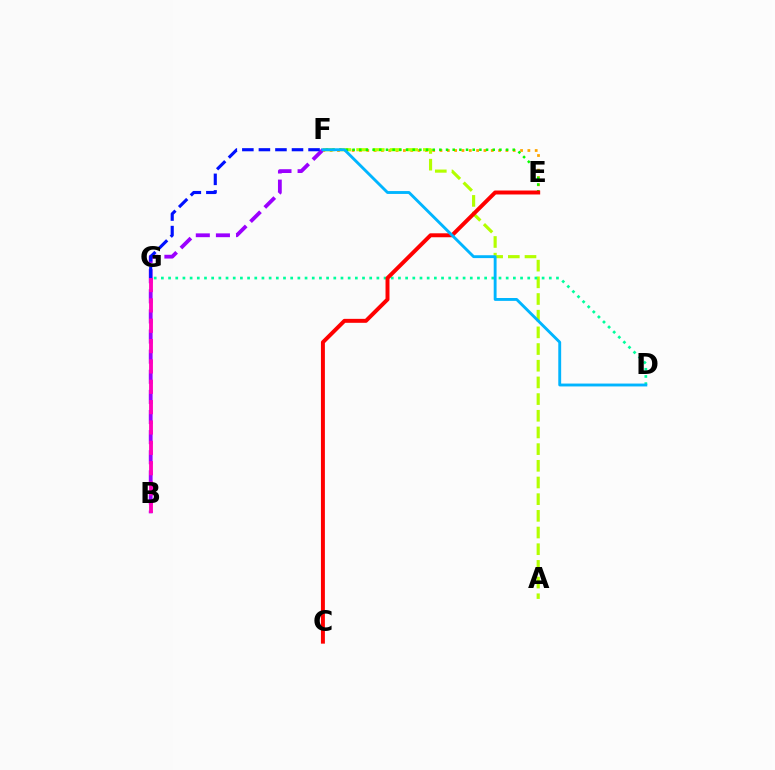{('B', 'F'): [{'color': '#9b00ff', 'line_style': 'dashed', 'thickness': 2.73}], ('E', 'F'): [{'color': '#ffa500', 'line_style': 'dotted', 'thickness': 1.99}, {'color': '#08ff00', 'line_style': 'dotted', 'thickness': 1.81}], ('A', 'F'): [{'color': '#b3ff00', 'line_style': 'dashed', 'thickness': 2.27}], ('D', 'G'): [{'color': '#00ff9d', 'line_style': 'dotted', 'thickness': 1.95}], ('B', 'G'): [{'color': '#ff00bd', 'line_style': 'dashed', 'thickness': 2.76}], ('F', 'G'): [{'color': '#0010ff', 'line_style': 'dashed', 'thickness': 2.25}], ('C', 'E'): [{'color': '#ff0000', 'line_style': 'solid', 'thickness': 2.85}], ('D', 'F'): [{'color': '#00b5ff', 'line_style': 'solid', 'thickness': 2.07}]}